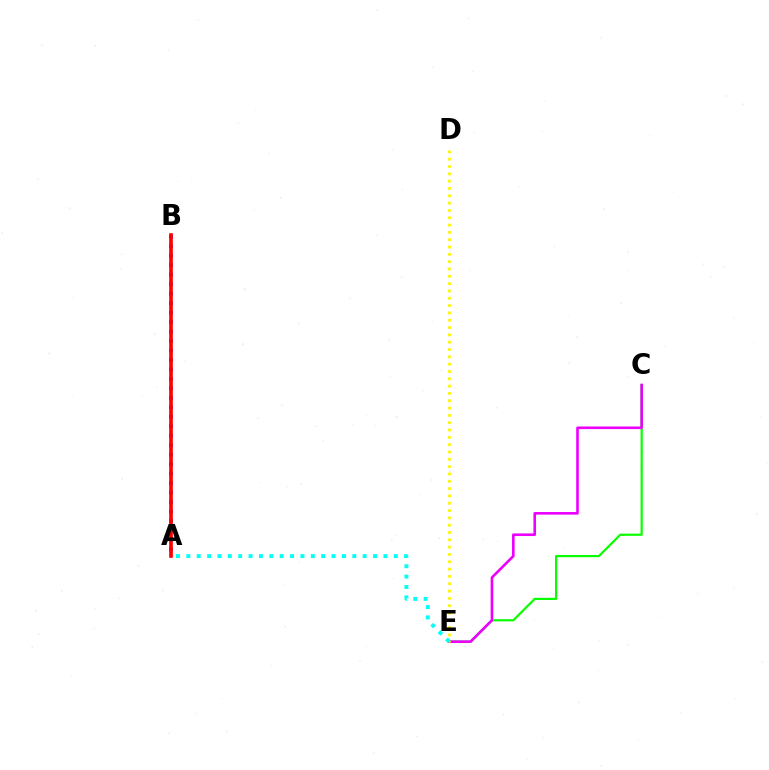{('C', 'E'): [{'color': '#08ff00', 'line_style': 'solid', 'thickness': 1.58}, {'color': '#ee00ff', 'line_style': 'solid', 'thickness': 1.89}], ('A', 'B'): [{'color': '#0010ff', 'line_style': 'dotted', 'thickness': 2.57}, {'color': '#ff0000', 'line_style': 'solid', 'thickness': 2.63}], ('D', 'E'): [{'color': '#fcf500', 'line_style': 'dotted', 'thickness': 1.99}], ('A', 'E'): [{'color': '#00fff6', 'line_style': 'dotted', 'thickness': 2.82}]}